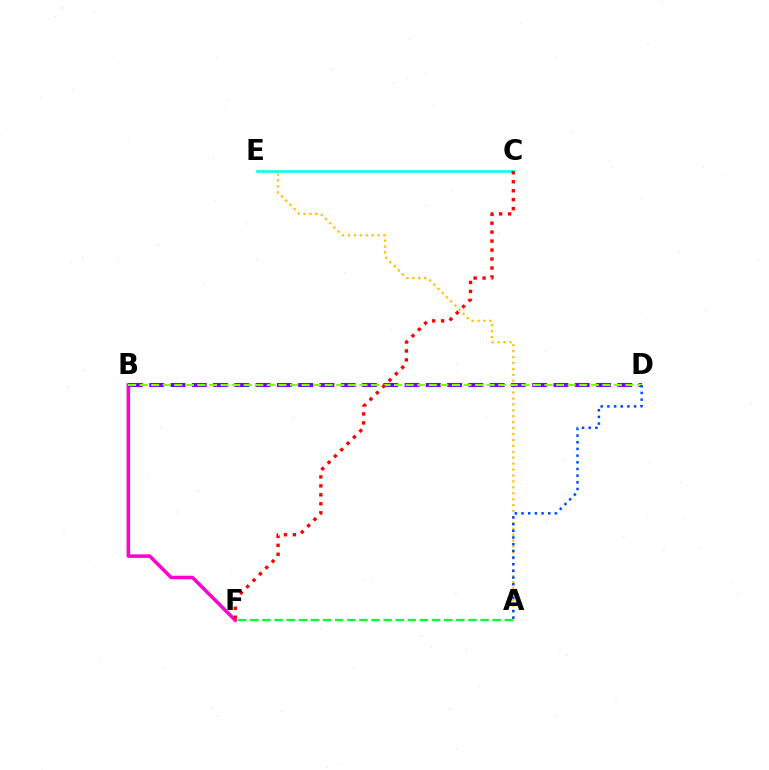{('A', 'E'): [{'color': '#ffbd00', 'line_style': 'dotted', 'thickness': 1.61}], ('B', 'F'): [{'color': '#ff00cf', 'line_style': 'solid', 'thickness': 2.54}], ('B', 'D'): [{'color': '#7200ff', 'line_style': 'dashed', 'thickness': 2.89}, {'color': '#84ff00', 'line_style': 'dashed', 'thickness': 1.57}], ('C', 'E'): [{'color': '#00fff6', 'line_style': 'solid', 'thickness': 1.87}], ('A', 'F'): [{'color': '#00ff39', 'line_style': 'dashed', 'thickness': 1.65}], ('C', 'F'): [{'color': '#ff0000', 'line_style': 'dotted', 'thickness': 2.44}], ('A', 'D'): [{'color': '#004bff', 'line_style': 'dotted', 'thickness': 1.81}]}